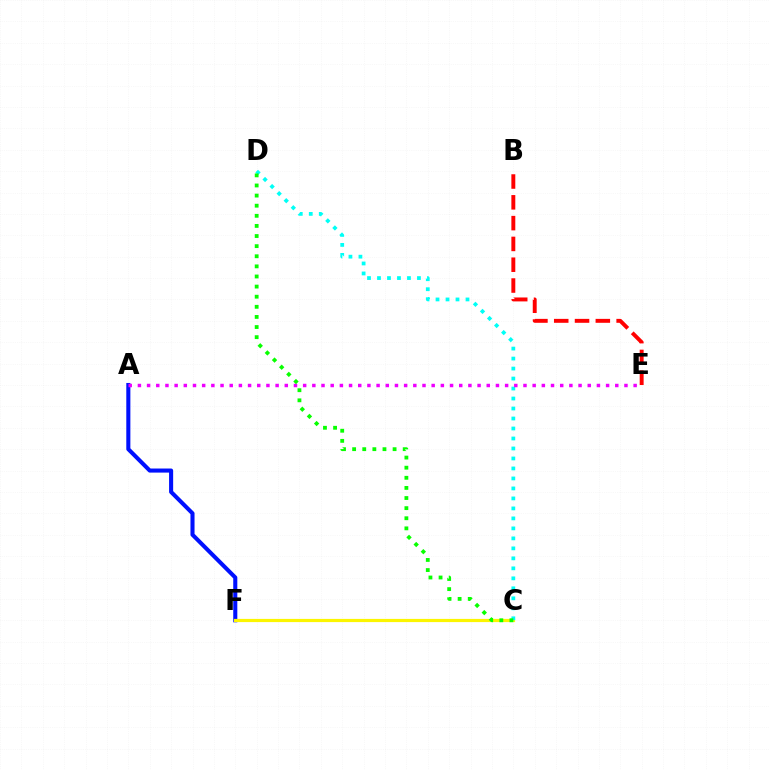{('B', 'E'): [{'color': '#ff0000', 'line_style': 'dashed', 'thickness': 2.83}], ('A', 'F'): [{'color': '#0010ff', 'line_style': 'solid', 'thickness': 2.93}], ('C', 'F'): [{'color': '#fcf500', 'line_style': 'solid', 'thickness': 2.3}], ('C', 'D'): [{'color': '#00fff6', 'line_style': 'dotted', 'thickness': 2.71}, {'color': '#08ff00', 'line_style': 'dotted', 'thickness': 2.75}], ('A', 'E'): [{'color': '#ee00ff', 'line_style': 'dotted', 'thickness': 2.49}]}